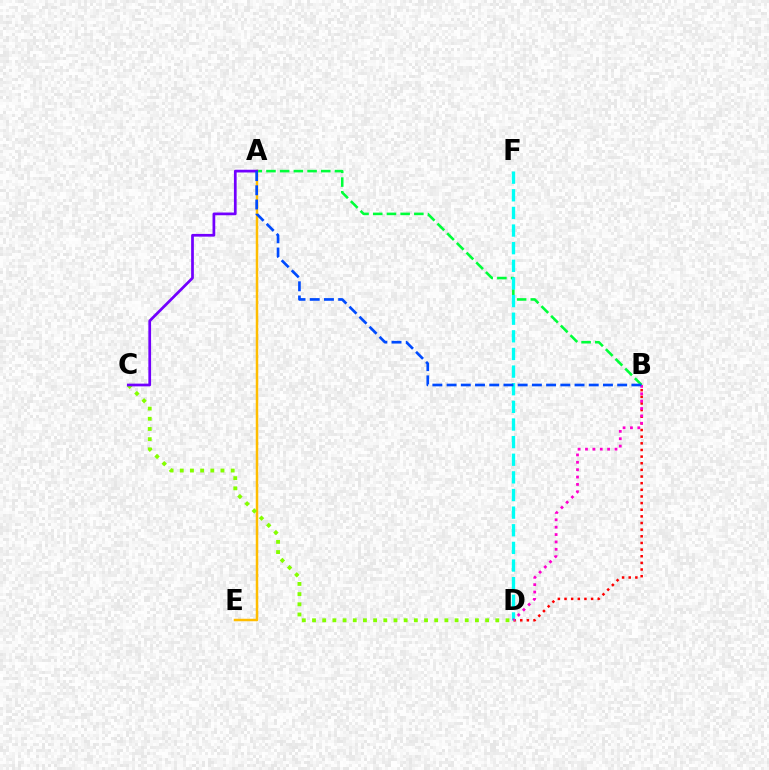{('A', 'B'): [{'color': '#00ff39', 'line_style': 'dashed', 'thickness': 1.86}, {'color': '#004bff', 'line_style': 'dashed', 'thickness': 1.93}], ('A', 'E'): [{'color': '#ffbd00', 'line_style': 'solid', 'thickness': 1.79}], ('B', 'D'): [{'color': '#ff0000', 'line_style': 'dotted', 'thickness': 1.8}, {'color': '#ff00cf', 'line_style': 'dotted', 'thickness': 2.0}], ('D', 'F'): [{'color': '#00fff6', 'line_style': 'dashed', 'thickness': 2.4}], ('C', 'D'): [{'color': '#84ff00', 'line_style': 'dotted', 'thickness': 2.77}], ('A', 'C'): [{'color': '#7200ff', 'line_style': 'solid', 'thickness': 1.96}]}